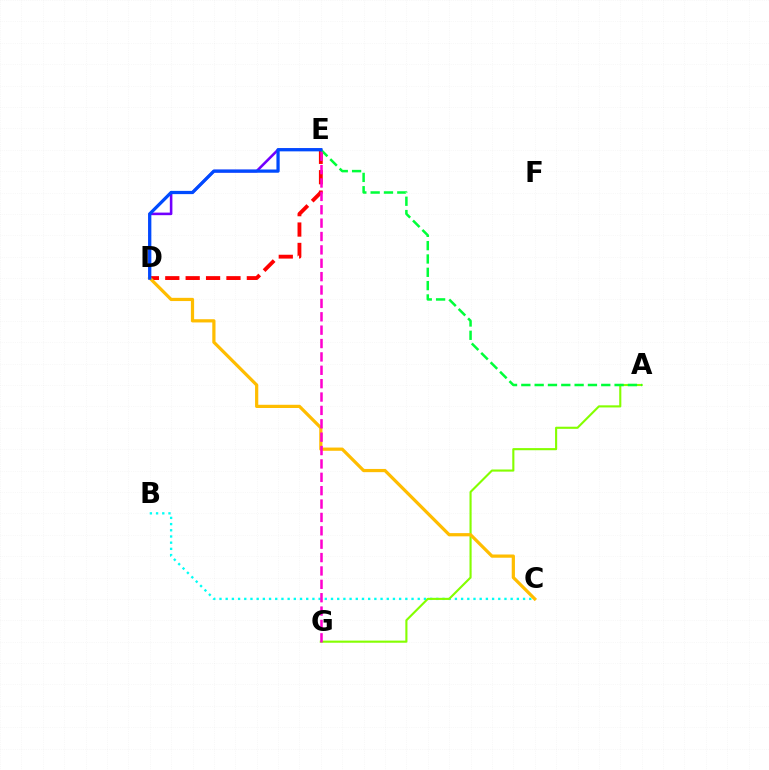{('D', 'E'): [{'color': '#ff0000', 'line_style': 'dashed', 'thickness': 2.77}, {'color': '#7200ff', 'line_style': 'solid', 'thickness': 1.86}, {'color': '#004bff', 'line_style': 'solid', 'thickness': 2.33}], ('B', 'C'): [{'color': '#00fff6', 'line_style': 'dotted', 'thickness': 1.68}], ('A', 'G'): [{'color': '#84ff00', 'line_style': 'solid', 'thickness': 1.53}], ('A', 'E'): [{'color': '#00ff39', 'line_style': 'dashed', 'thickness': 1.81}], ('C', 'D'): [{'color': '#ffbd00', 'line_style': 'solid', 'thickness': 2.32}], ('E', 'G'): [{'color': '#ff00cf', 'line_style': 'dashed', 'thickness': 1.82}]}